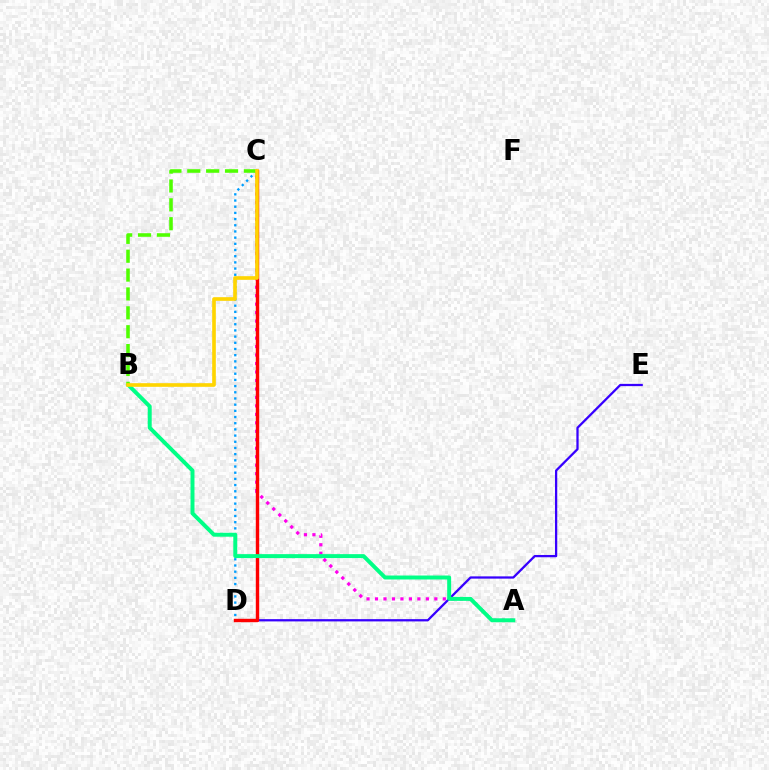{('D', 'E'): [{'color': '#3700ff', 'line_style': 'solid', 'thickness': 1.63}], ('A', 'C'): [{'color': '#ff00ed', 'line_style': 'dotted', 'thickness': 2.3}], ('C', 'D'): [{'color': '#009eff', 'line_style': 'dotted', 'thickness': 1.68}, {'color': '#ff0000', 'line_style': 'solid', 'thickness': 2.45}], ('A', 'B'): [{'color': '#00ff86', 'line_style': 'solid', 'thickness': 2.84}], ('B', 'C'): [{'color': '#4fff00', 'line_style': 'dashed', 'thickness': 2.56}, {'color': '#ffd500', 'line_style': 'solid', 'thickness': 2.62}]}